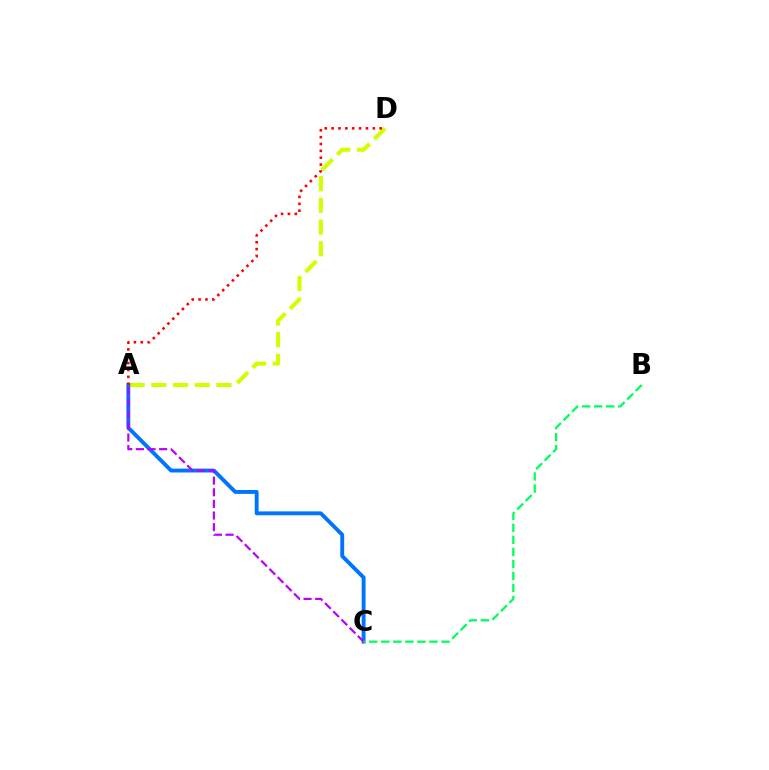{('A', 'D'): [{'color': '#d1ff00', 'line_style': 'dashed', 'thickness': 2.95}, {'color': '#ff0000', 'line_style': 'dotted', 'thickness': 1.87}], ('A', 'C'): [{'color': '#0074ff', 'line_style': 'solid', 'thickness': 2.79}, {'color': '#b900ff', 'line_style': 'dashed', 'thickness': 1.58}], ('B', 'C'): [{'color': '#00ff5c', 'line_style': 'dashed', 'thickness': 1.64}]}